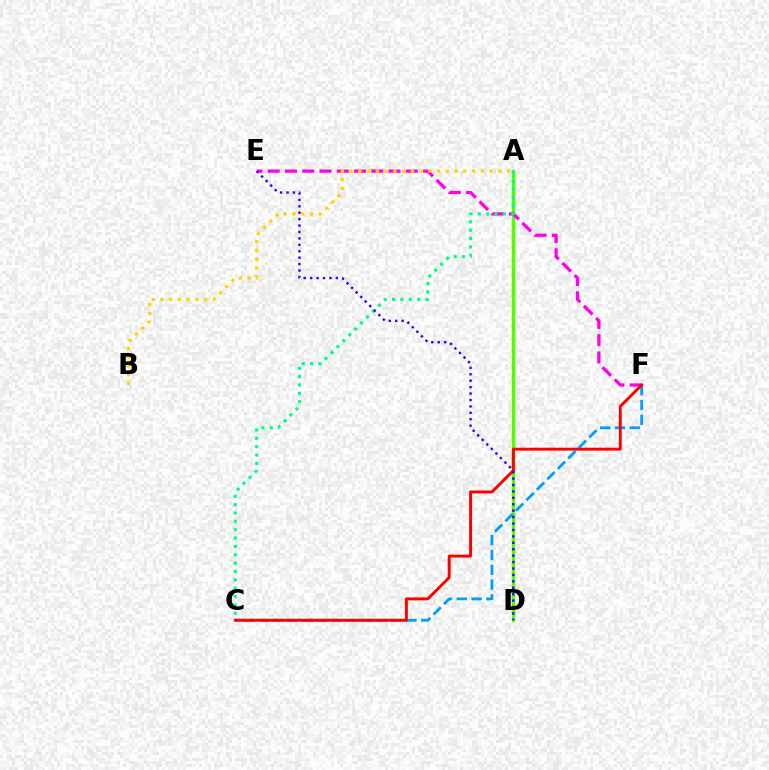{('A', 'D'): [{'color': '#4fff00', 'line_style': 'solid', 'thickness': 2.48}], ('C', 'F'): [{'color': '#009eff', 'line_style': 'dashed', 'thickness': 2.01}, {'color': '#ff0000', 'line_style': 'solid', 'thickness': 2.11}], ('E', 'F'): [{'color': '#ff00ed', 'line_style': 'dashed', 'thickness': 2.35}], ('A', 'B'): [{'color': '#ffd500', 'line_style': 'dotted', 'thickness': 2.38}], ('A', 'C'): [{'color': '#00ff86', 'line_style': 'dotted', 'thickness': 2.27}], ('D', 'E'): [{'color': '#3700ff', 'line_style': 'dotted', 'thickness': 1.74}]}